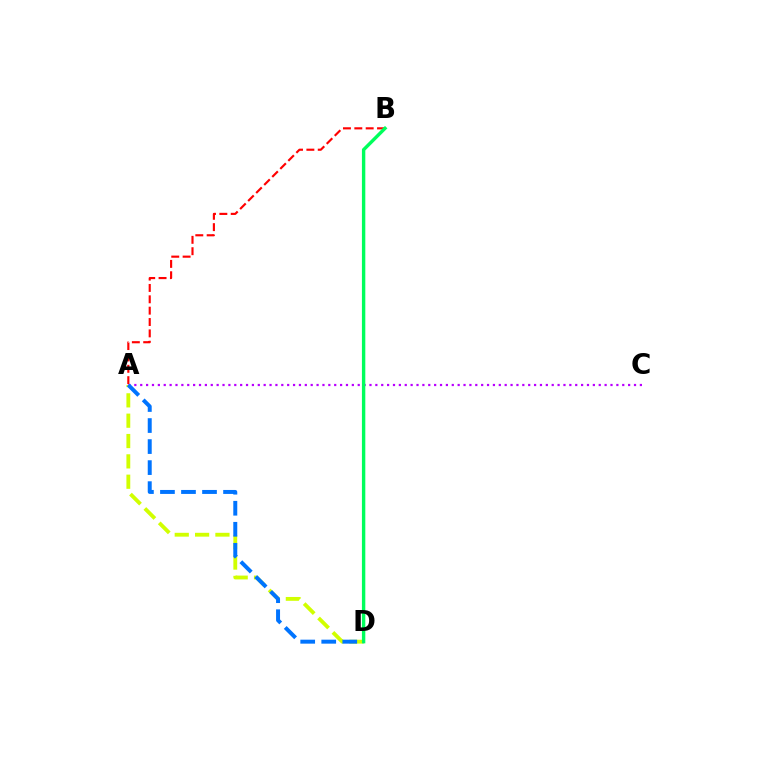{('A', 'D'): [{'color': '#d1ff00', 'line_style': 'dashed', 'thickness': 2.76}, {'color': '#0074ff', 'line_style': 'dashed', 'thickness': 2.86}], ('A', 'C'): [{'color': '#b900ff', 'line_style': 'dotted', 'thickness': 1.6}], ('A', 'B'): [{'color': '#ff0000', 'line_style': 'dashed', 'thickness': 1.54}], ('B', 'D'): [{'color': '#00ff5c', 'line_style': 'solid', 'thickness': 2.44}]}